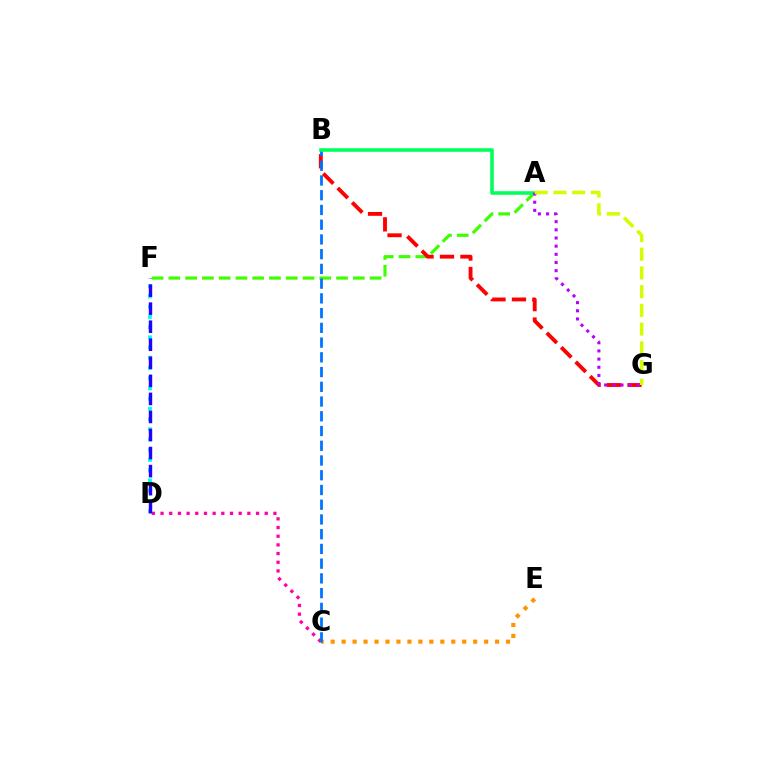{('A', 'F'): [{'color': '#3dff00', 'line_style': 'dashed', 'thickness': 2.28}], ('B', 'G'): [{'color': '#ff0000', 'line_style': 'dashed', 'thickness': 2.78}], ('D', 'F'): [{'color': '#00fff6', 'line_style': 'dotted', 'thickness': 2.78}, {'color': '#2500ff', 'line_style': 'dashed', 'thickness': 2.45}], ('C', 'E'): [{'color': '#ff9400', 'line_style': 'dotted', 'thickness': 2.98}], ('C', 'D'): [{'color': '#ff00ac', 'line_style': 'dotted', 'thickness': 2.36}], ('B', 'C'): [{'color': '#0074ff', 'line_style': 'dashed', 'thickness': 2.0}], ('A', 'B'): [{'color': '#00ff5c', 'line_style': 'solid', 'thickness': 2.57}], ('A', 'G'): [{'color': '#b900ff', 'line_style': 'dotted', 'thickness': 2.22}, {'color': '#d1ff00', 'line_style': 'dashed', 'thickness': 2.54}]}